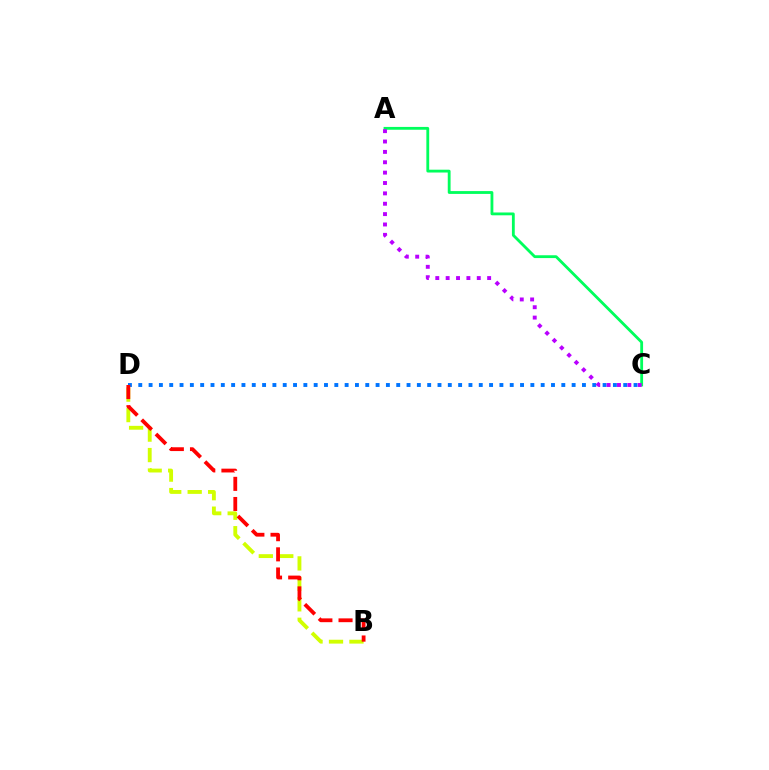{('B', 'D'): [{'color': '#d1ff00', 'line_style': 'dashed', 'thickness': 2.78}, {'color': '#ff0000', 'line_style': 'dashed', 'thickness': 2.74}], ('C', 'D'): [{'color': '#0074ff', 'line_style': 'dotted', 'thickness': 2.8}], ('A', 'C'): [{'color': '#00ff5c', 'line_style': 'solid', 'thickness': 2.03}, {'color': '#b900ff', 'line_style': 'dotted', 'thickness': 2.82}]}